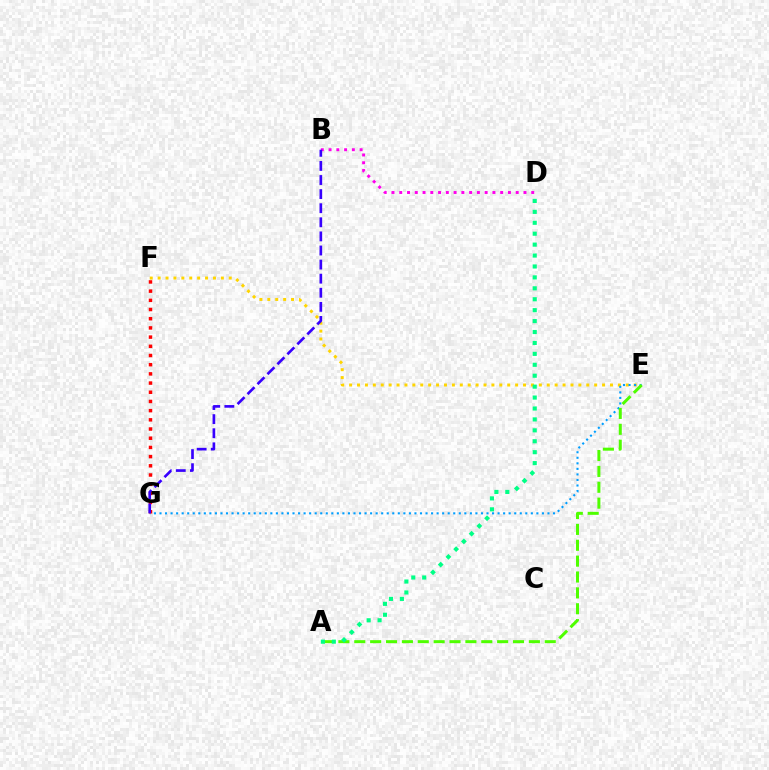{('E', 'F'): [{'color': '#ffd500', 'line_style': 'dotted', 'thickness': 2.15}], ('E', 'G'): [{'color': '#009eff', 'line_style': 'dotted', 'thickness': 1.51}], ('F', 'G'): [{'color': '#ff0000', 'line_style': 'dotted', 'thickness': 2.5}], ('A', 'E'): [{'color': '#4fff00', 'line_style': 'dashed', 'thickness': 2.16}], ('B', 'D'): [{'color': '#ff00ed', 'line_style': 'dotted', 'thickness': 2.11}], ('A', 'D'): [{'color': '#00ff86', 'line_style': 'dotted', 'thickness': 2.97}], ('B', 'G'): [{'color': '#3700ff', 'line_style': 'dashed', 'thickness': 1.91}]}